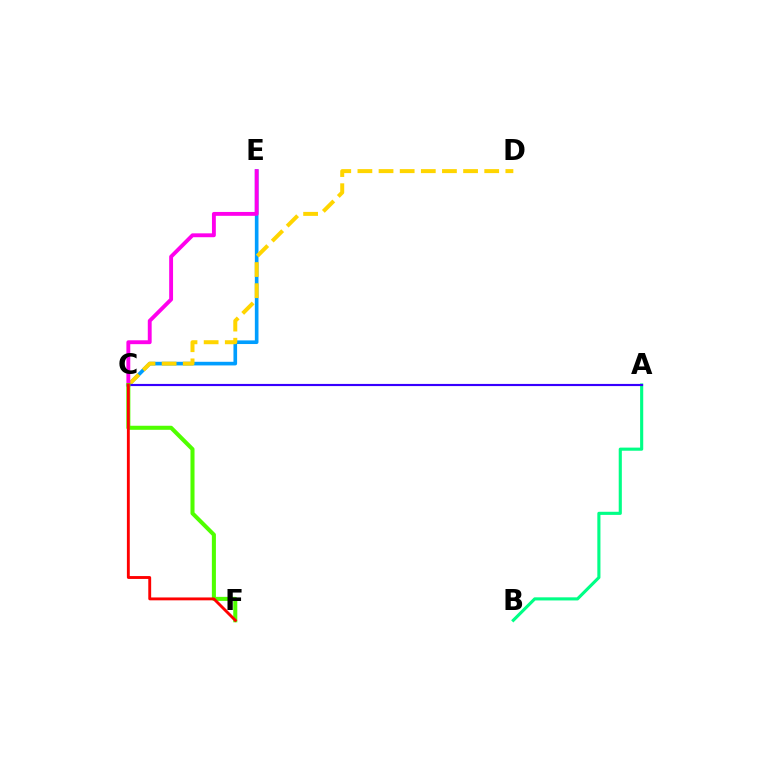{('C', 'E'): [{'color': '#009eff', 'line_style': 'solid', 'thickness': 2.62}, {'color': '#ff00ed', 'line_style': 'solid', 'thickness': 2.79}], ('A', 'B'): [{'color': '#00ff86', 'line_style': 'solid', 'thickness': 2.24}], ('C', 'D'): [{'color': '#ffd500', 'line_style': 'dashed', 'thickness': 2.87}], ('A', 'C'): [{'color': '#3700ff', 'line_style': 'solid', 'thickness': 1.55}], ('C', 'F'): [{'color': '#4fff00', 'line_style': 'solid', 'thickness': 2.92}, {'color': '#ff0000', 'line_style': 'solid', 'thickness': 2.07}]}